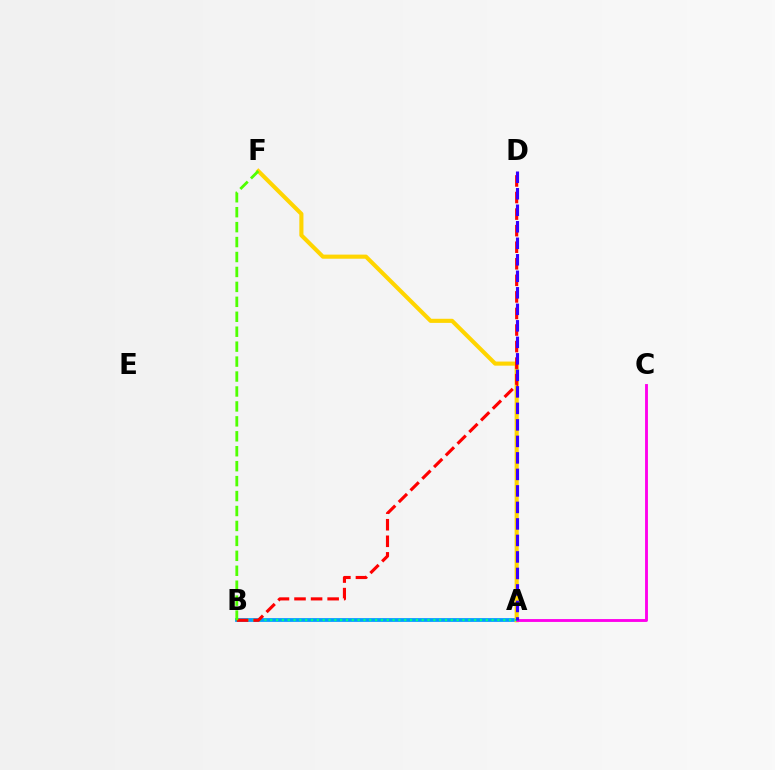{('A', 'B'): [{'color': '#009eff', 'line_style': 'solid', 'thickness': 2.72}, {'color': '#00ff86', 'line_style': 'dotted', 'thickness': 1.58}], ('A', 'F'): [{'color': '#ffd500', 'line_style': 'solid', 'thickness': 2.95}], ('A', 'C'): [{'color': '#ff00ed', 'line_style': 'solid', 'thickness': 2.06}], ('B', 'D'): [{'color': '#ff0000', 'line_style': 'dashed', 'thickness': 2.25}], ('A', 'D'): [{'color': '#3700ff', 'line_style': 'dashed', 'thickness': 2.24}], ('B', 'F'): [{'color': '#4fff00', 'line_style': 'dashed', 'thickness': 2.03}]}